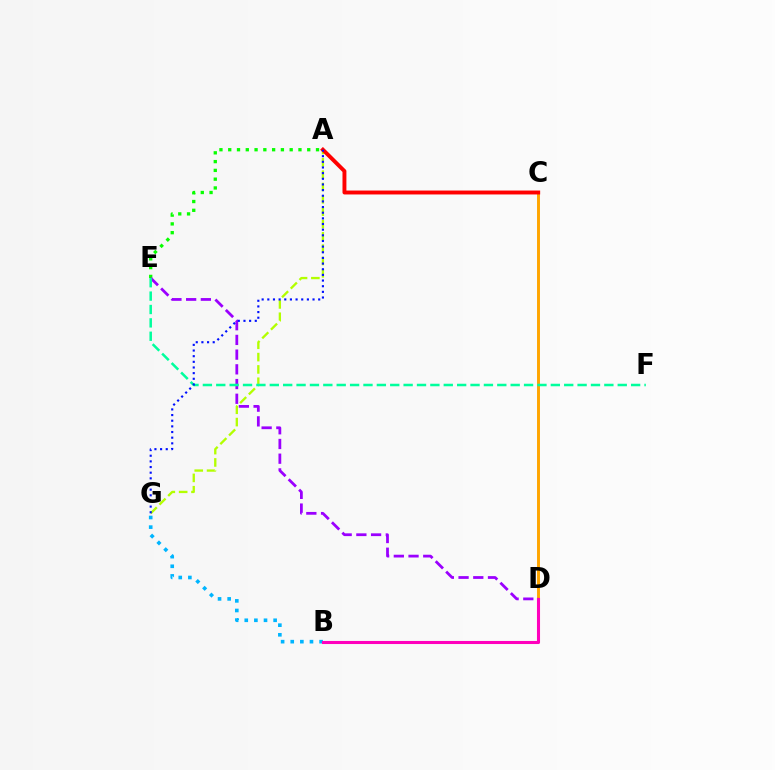{('C', 'D'): [{'color': '#ffa500', 'line_style': 'solid', 'thickness': 2.11}], ('A', 'G'): [{'color': '#b3ff00', 'line_style': 'dashed', 'thickness': 1.67}, {'color': '#0010ff', 'line_style': 'dotted', 'thickness': 1.54}], ('A', 'C'): [{'color': '#ff0000', 'line_style': 'solid', 'thickness': 2.82}], ('A', 'E'): [{'color': '#08ff00', 'line_style': 'dotted', 'thickness': 2.39}], ('D', 'E'): [{'color': '#9b00ff', 'line_style': 'dashed', 'thickness': 2.0}], ('E', 'F'): [{'color': '#00ff9d', 'line_style': 'dashed', 'thickness': 1.82}], ('B', 'G'): [{'color': '#00b5ff', 'line_style': 'dotted', 'thickness': 2.61}], ('B', 'D'): [{'color': '#ff00bd', 'line_style': 'solid', 'thickness': 2.21}]}